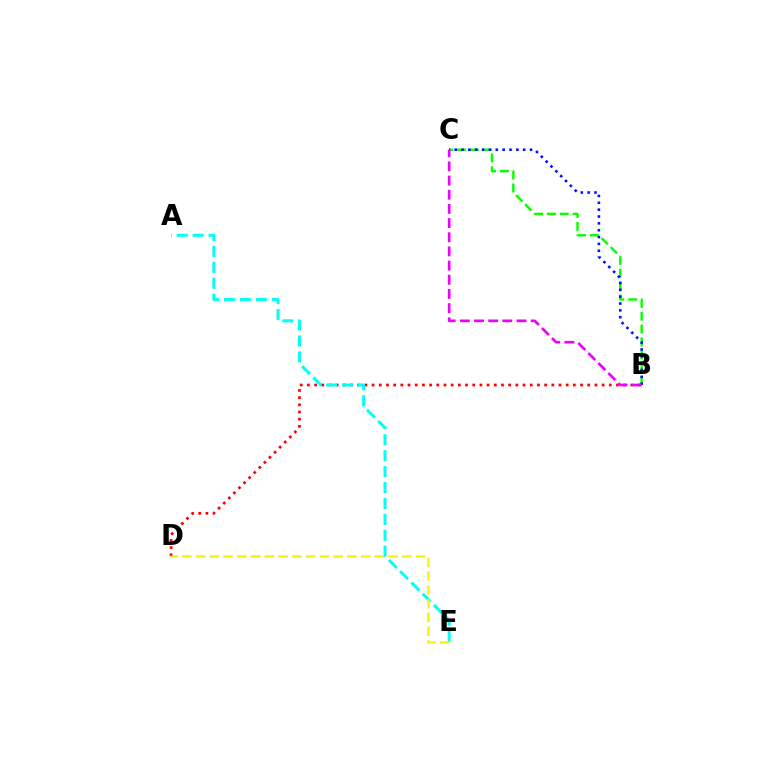{('B', 'D'): [{'color': '#ff0000', 'line_style': 'dotted', 'thickness': 1.95}], ('B', 'C'): [{'color': '#08ff00', 'line_style': 'dashed', 'thickness': 1.75}, {'color': '#0010ff', 'line_style': 'dotted', 'thickness': 1.86}, {'color': '#ee00ff', 'line_style': 'dashed', 'thickness': 1.93}], ('A', 'E'): [{'color': '#00fff6', 'line_style': 'dashed', 'thickness': 2.16}], ('D', 'E'): [{'color': '#fcf500', 'line_style': 'dashed', 'thickness': 1.87}]}